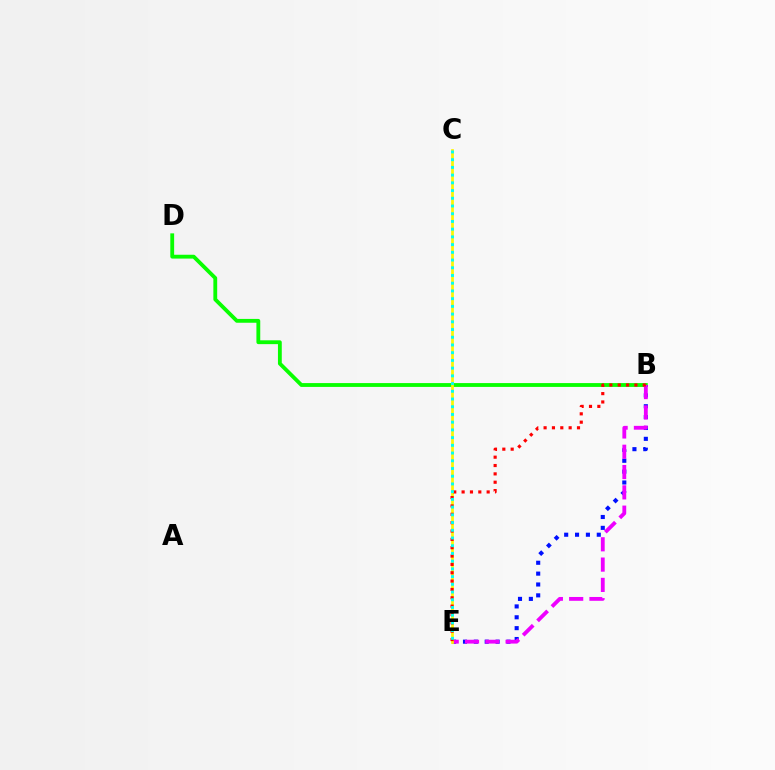{('B', 'D'): [{'color': '#08ff00', 'line_style': 'solid', 'thickness': 2.76}], ('B', 'E'): [{'color': '#0010ff', 'line_style': 'dotted', 'thickness': 2.95}, {'color': '#ee00ff', 'line_style': 'dashed', 'thickness': 2.76}, {'color': '#ff0000', 'line_style': 'dotted', 'thickness': 2.27}], ('C', 'E'): [{'color': '#fcf500', 'line_style': 'solid', 'thickness': 1.96}, {'color': '#00fff6', 'line_style': 'dotted', 'thickness': 2.1}]}